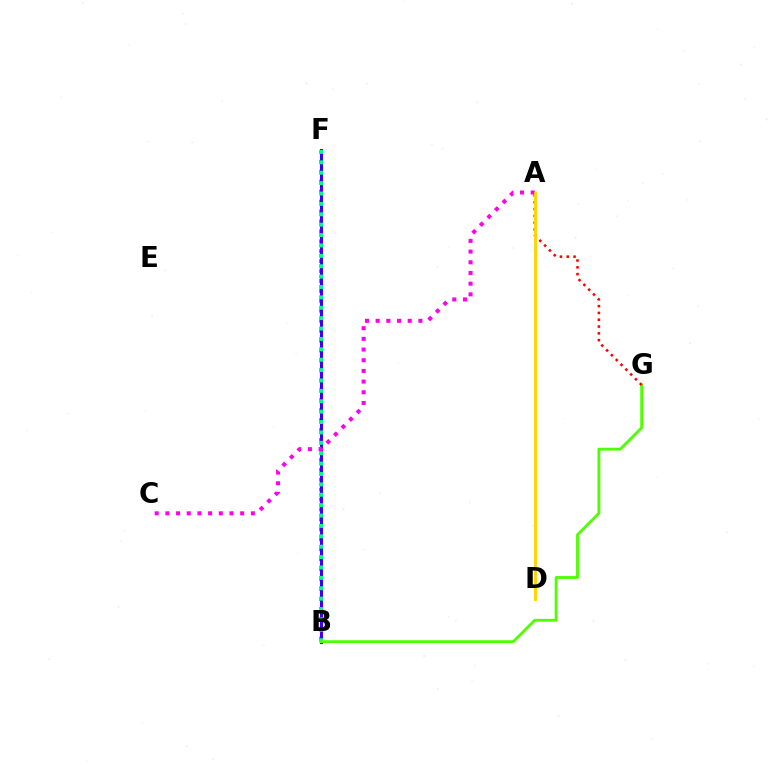{('B', 'F'): [{'color': '#009eff', 'line_style': 'dotted', 'thickness': 2.7}, {'color': '#3700ff', 'line_style': 'solid', 'thickness': 2.21}, {'color': '#00ff86', 'line_style': 'dotted', 'thickness': 2.82}], ('A', 'C'): [{'color': '#ff00ed', 'line_style': 'dotted', 'thickness': 2.9}], ('B', 'G'): [{'color': '#4fff00', 'line_style': 'solid', 'thickness': 2.04}], ('A', 'G'): [{'color': '#ff0000', 'line_style': 'dotted', 'thickness': 1.85}], ('A', 'D'): [{'color': '#ffd500', 'line_style': 'solid', 'thickness': 2.12}]}